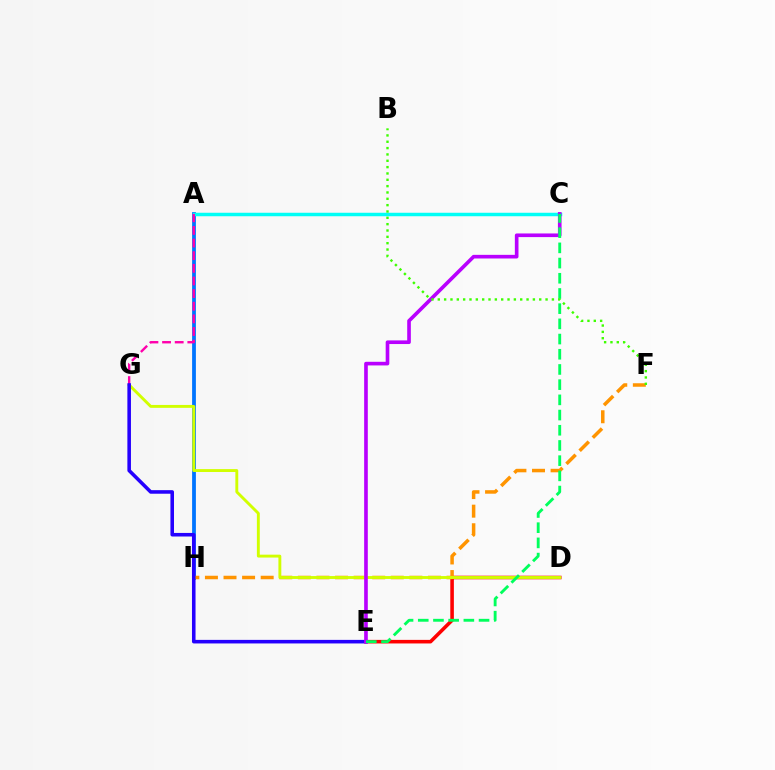{('A', 'H'): [{'color': '#0074ff', 'line_style': 'solid', 'thickness': 2.73}], ('A', 'C'): [{'color': '#00fff6', 'line_style': 'solid', 'thickness': 2.5}], ('D', 'E'): [{'color': '#ff0000', 'line_style': 'solid', 'thickness': 2.57}], ('F', 'H'): [{'color': '#ff9400', 'line_style': 'dashed', 'thickness': 2.52}], ('D', 'G'): [{'color': '#d1ff00', 'line_style': 'solid', 'thickness': 2.08}], ('A', 'G'): [{'color': '#ff00ac', 'line_style': 'dashed', 'thickness': 1.72}], ('E', 'G'): [{'color': '#2500ff', 'line_style': 'solid', 'thickness': 2.57}], ('C', 'E'): [{'color': '#b900ff', 'line_style': 'solid', 'thickness': 2.62}, {'color': '#00ff5c', 'line_style': 'dashed', 'thickness': 2.06}], ('B', 'F'): [{'color': '#3dff00', 'line_style': 'dotted', 'thickness': 1.72}]}